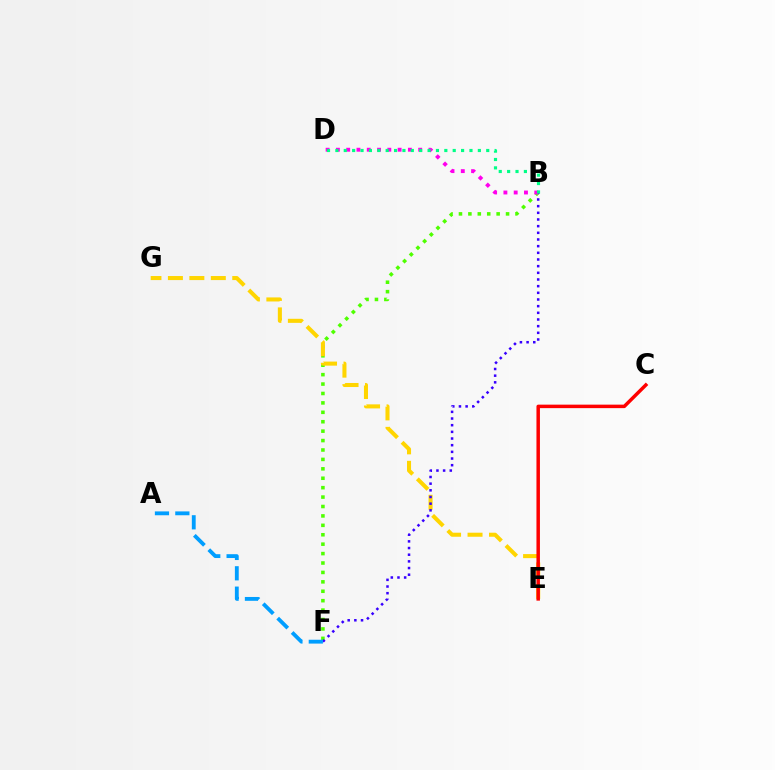{('B', 'F'): [{'color': '#4fff00', 'line_style': 'dotted', 'thickness': 2.56}, {'color': '#3700ff', 'line_style': 'dotted', 'thickness': 1.81}], ('E', 'G'): [{'color': '#ffd500', 'line_style': 'dashed', 'thickness': 2.91}], ('B', 'D'): [{'color': '#ff00ed', 'line_style': 'dotted', 'thickness': 2.79}, {'color': '#00ff86', 'line_style': 'dotted', 'thickness': 2.28}], ('A', 'F'): [{'color': '#009eff', 'line_style': 'dashed', 'thickness': 2.77}], ('C', 'E'): [{'color': '#ff0000', 'line_style': 'solid', 'thickness': 2.51}]}